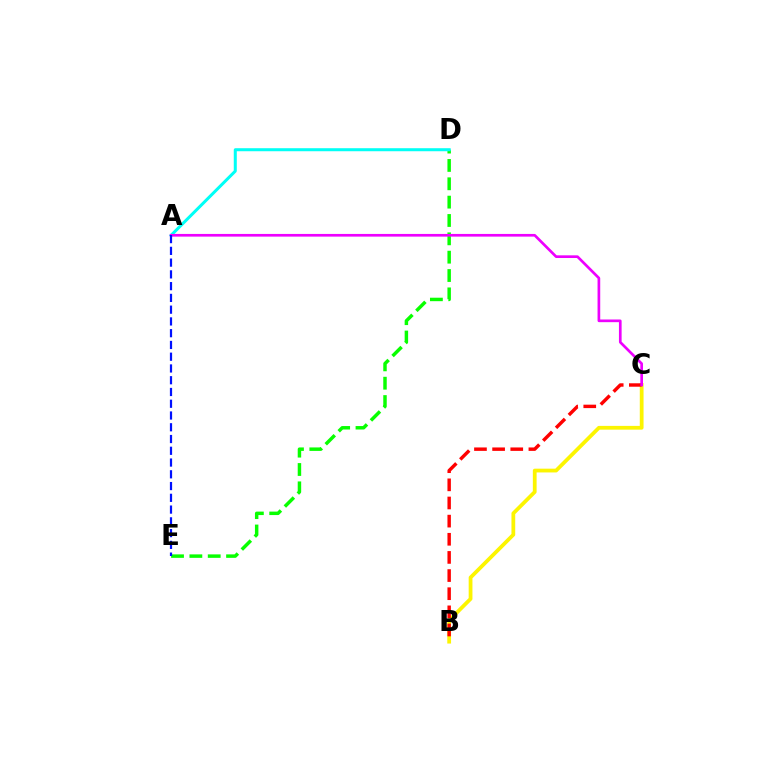{('B', 'C'): [{'color': '#fcf500', 'line_style': 'solid', 'thickness': 2.71}, {'color': '#ff0000', 'line_style': 'dashed', 'thickness': 2.46}], ('D', 'E'): [{'color': '#08ff00', 'line_style': 'dashed', 'thickness': 2.49}], ('A', 'D'): [{'color': '#00fff6', 'line_style': 'solid', 'thickness': 2.18}], ('A', 'C'): [{'color': '#ee00ff', 'line_style': 'solid', 'thickness': 1.93}], ('A', 'E'): [{'color': '#0010ff', 'line_style': 'dashed', 'thickness': 1.6}]}